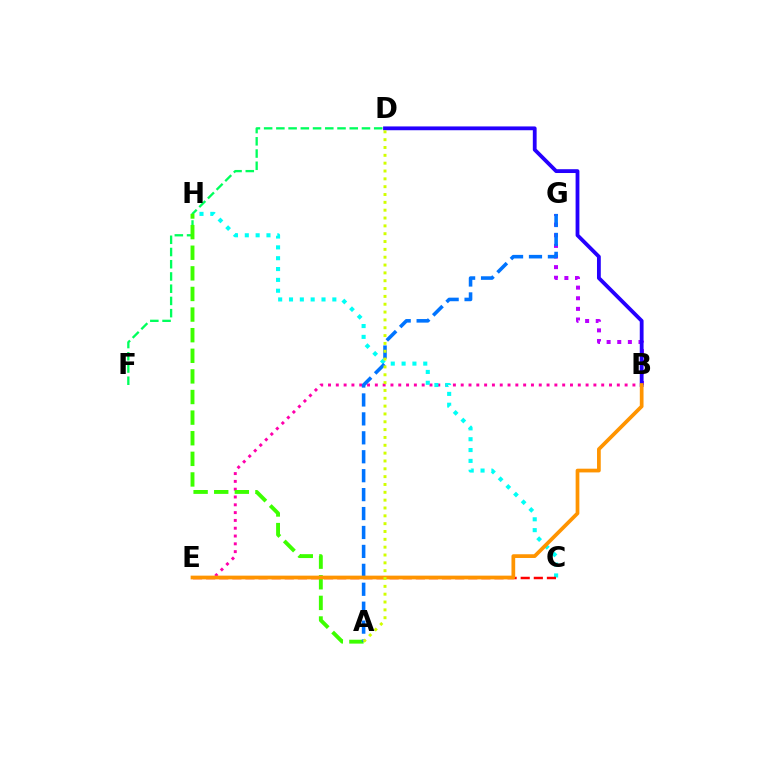{('B', 'G'): [{'color': '#b900ff', 'line_style': 'dotted', 'thickness': 2.89}], ('B', 'E'): [{'color': '#ff00ac', 'line_style': 'dotted', 'thickness': 2.12}, {'color': '#ff9400', 'line_style': 'solid', 'thickness': 2.68}], ('C', 'H'): [{'color': '#00fff6', 'line_style': 'dotted', 'thickness': 2.94}], ('D', 'F'): [{'color': '#00ff5c', 'line_style': 'dashed', 'thickness': 1.66}], ('C', 'E'): [{'color': '#ff0000', 'line_style': 'dashed', 'thickness': 1.78}], ('A', 'H'): [{'color': '#3dff00', 'line_style': 'dashed', 'thickness': 2.8}], ('B', 'D'): [{'color': '#2500ff', 'line_style': 'solid', 'thickness': 2.74}], ('A', 'G'): [{'color': '#0074ff', 'line_style': 'dashed', 'thickness': 2.57}], ('A', 'D'): [{'color': '#d1ff00', 'line_style': 'dotted', 'thickness': 2.13}]}